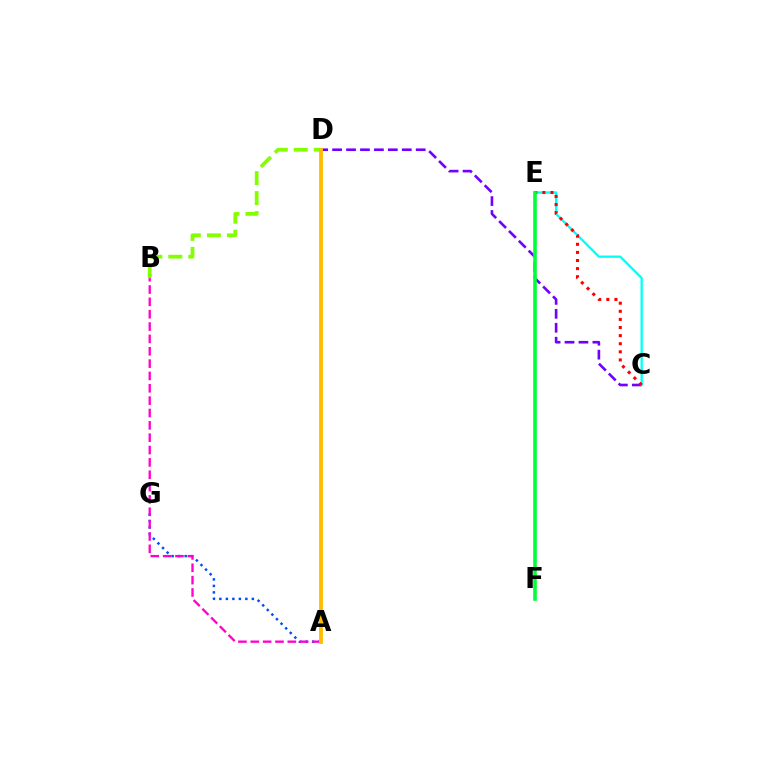{('C', 'D'): [{'color': '#7200ff', 'line_style': 'dashed', 'thickness': 1.89}], ('A', 'G'): [{'color': '#004bff', 'line_style': 'dotted', 'thickness': 1.77}], ('C', 'E'): [{'color': '#00fff6', 'line_style': 'solid', 'thickness': 1.66}, {'color': '#ff0000', 'line_style': 'dotted', 'thickness': 2.2}], ('A', 'B'): [{'color': '#ff00cf', 'line_style': 'dashed', 'thickness': 1.68}], ('B', 'D'): [{'color': '#84ff00', 'line_style': 'dashed', 'thickness': 2.72}], ('A', 'D'): [{'color': '#ffbd00', 'line_style': 'solid', 'thickness': 2.76}], ('E', 'F'): [{'color': '#00ff39', 'line_style': 'solid', 'thickness': 2.59}]}